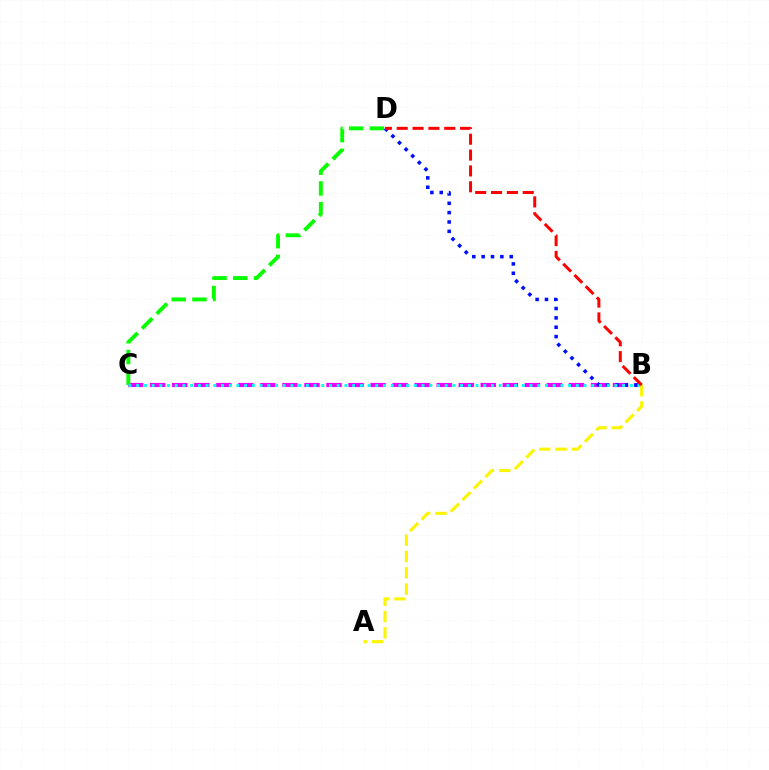{('B', 'C'): [{'color': '#ee00ff', 'line_style': 'dashed', 'thickness': 2.99}, {'color': '#00fff6', 'line_style': 'dotted', 'thickness': 2.1}], ('C', 'D'): [{'color': '#08ff00', 'line_style': 'dashed', 'thickness': 2.82}], ('B', 'D'): [{'color': '#0010ff', 'line_style': 'dotted', 'thickness': 2.54}, {'color': '#ff0000', 'line_style': 'dashed', 'thickness': 2.15}], ('A', 'B'): [{'color': '#fcf500', 'line_style': 'dashed', 'thickness': 2.21}]}